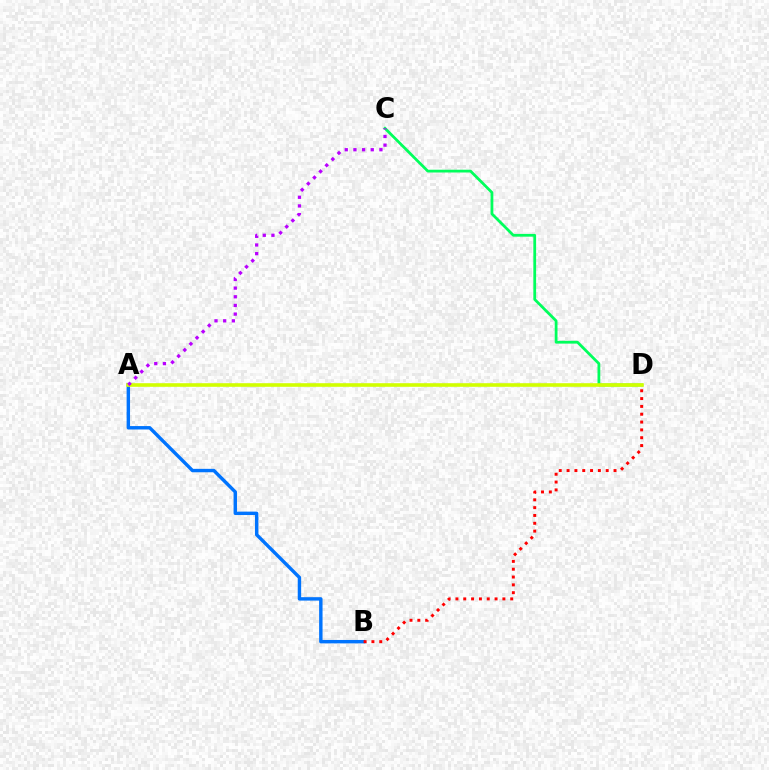{('C', 'D'): [{'color': '#00ff5c', 'line_style': 'solid', 'thickness': 2.0}], ('A', 'B'): [{'color': '#0074ff', 'line_style': 'solid', 'thickness': 2.46}], ('B', 'D'): [{'color': '#ff0000', 'line_style': 'dotted', 'thickness': 2.13}], ('A', 'D'): [{'color': '#d1ff00', 'line_style': 'solid', 'thickness': 2.6}], ('A', 'C'): [{'color': '#b900ff', 'line_style': 'dotted', 'thickness': 2.35}]}